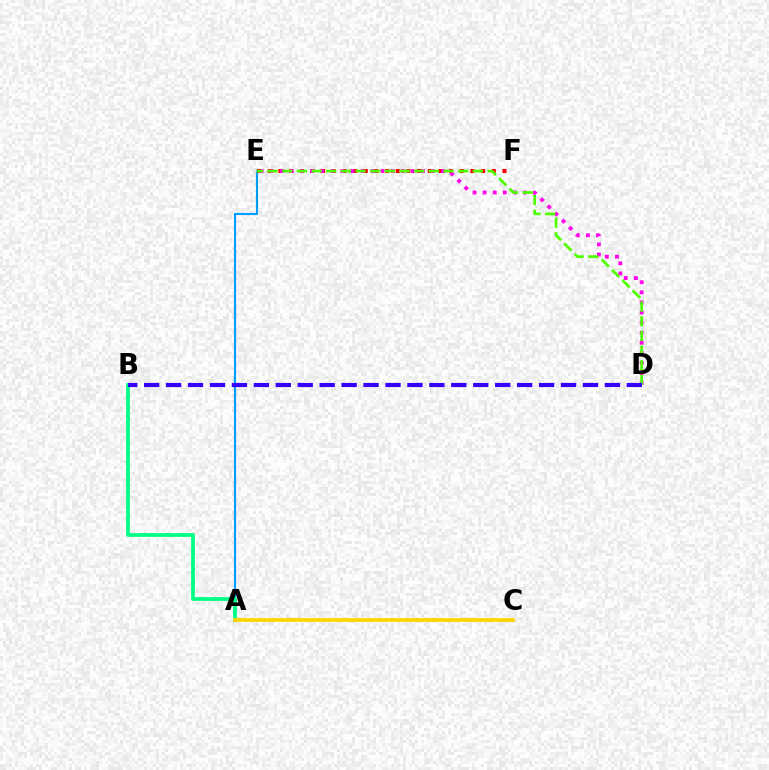{('A', 'E'): [{'color': '#009eff', 'line_style': 'solid', 'thickness': 1.55}], ('E', 'F'): [{'color': '#ff0000', 'line_style': 'dotted', 'thickness': 2.9}], ('D', 'E'): [{'color': '#ff00ed', 'line_style': 'dotted', 'thickness': 2.74}, {'color': '#4fff00', 'line_style': 'dashed', 'thickness': 1.99}], ('A', 'B'): [{'color': '#00ff86', 'line_style': 'solid', 'thickness': 2.71}], ('A', 'C'): [{'color': '#ffd500', 'line_style': 'solid', 'thickness': 2.71}], ('B', 'D'): [{'color': '#3700ff', 'line_style': 'dashed', 'thickness': 2.98}]}